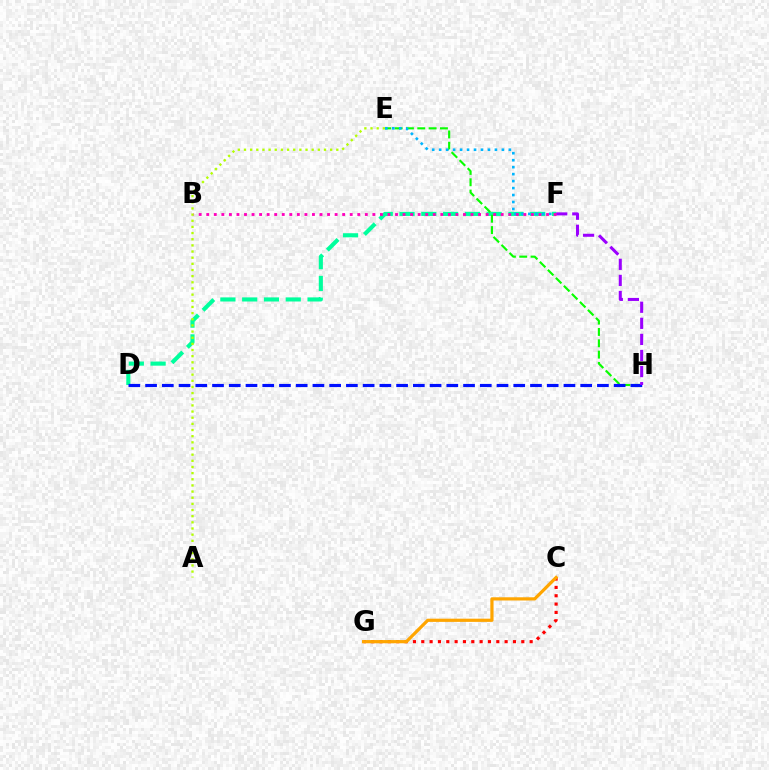{('C', 'G'): [{'color': '#ff0000', 'line_style': 'dotted', 'thickness': 2.27}, {'color': '#ffa500', 'line_style': 'solid', 'thickness': 2.31}], ('D', 'F'): [{'color': '#00ff9d', 'line_style': 'dashed', 'thickness': 2.96}], ('E', 'H'): [{'color': '#08ff00', 'line_style': 'dashed', 'thickness': 1.54}], ('D', 'H'): [{'color': '#0010ff', 'line_style': 'dashed', 'thickness': 2.27}], ('E', 'F'): [{'color': '#00b5ff', 'line_style': 'dotted', 'thickness': 1.89}], ('F', 'H'): [{'color': '#9b00ff', 'line_style': 'dashed', 'thickness': 2.18}], ('B', 'F'): [{'color': '#ff00bd', 'line_style': 'dotted', 'thickness': 2.05}], ('A', 'E'): [{'color': '#b3ff00', 'line_style': 'dotted', 'thickness': 1.67}]}